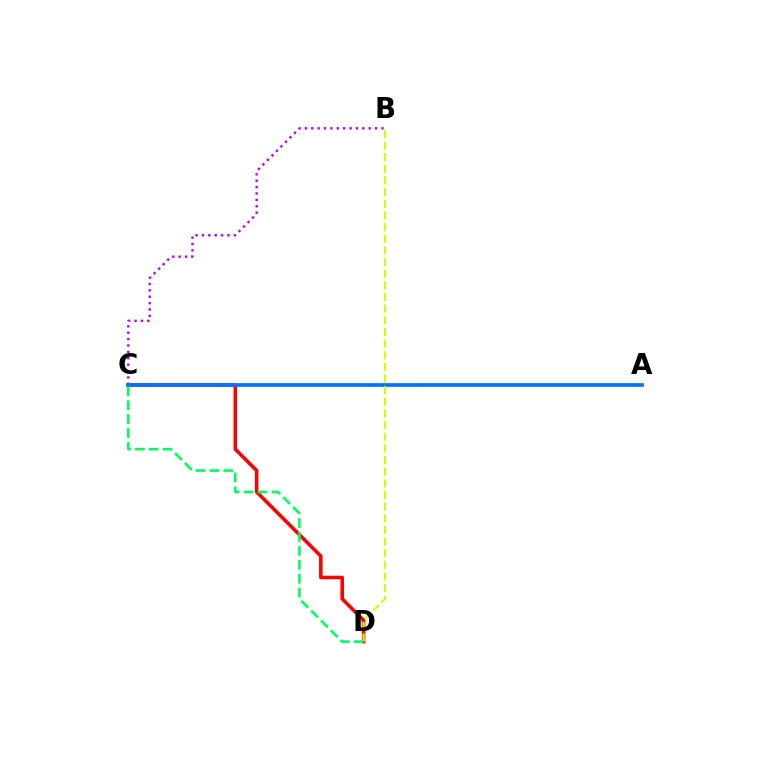{('C', 'D'): [{'color': '#ff0000', 'line_style': 'solid', 'thickness': 2.55}, {'color': '#00ff5c', 'line_style': 'dashed', 'thickness': 1.89}], ('B', 'C'): [{'color': '#b900ff', 'line_style': 'dotted', 'thickness': 1.73}], ('A', 'C'): [{'color': '#0074ff', 'line_style': 'solid', 'thickness': 2.67}], ('B', 'D'): [{'color': '#d1ff00', 'line_style': 'dashed', 'thickness': 1.58}]}